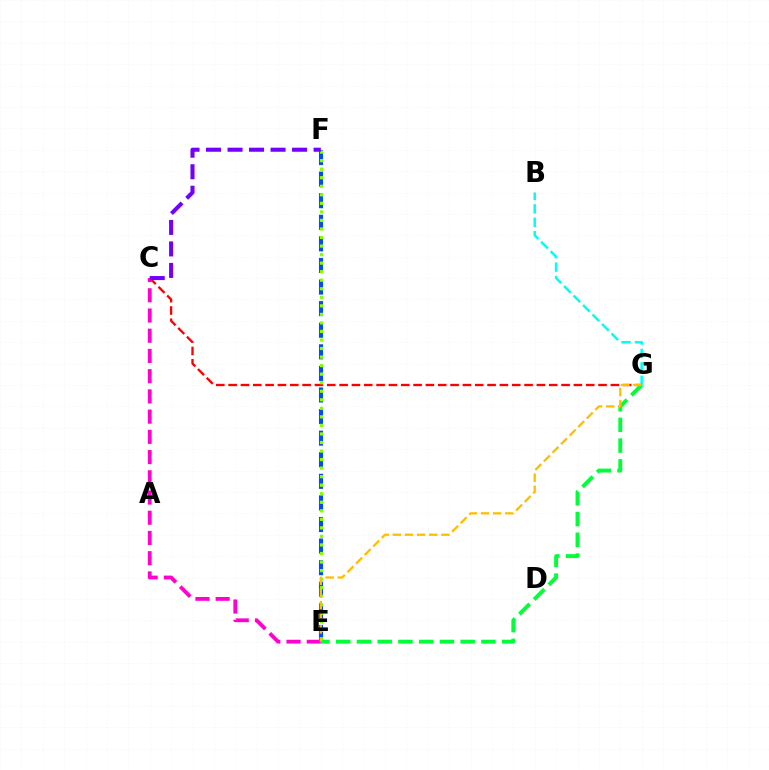{('E', 'F'): [{'color': '#004bff', 'line_style': 'dashed', 'thickness': 2.93}, {'color': '#84ff00', 'line_style': 'dotted', 'thickness': 2.32}], ('C', 'G'): [{'color': '#ff0000', 'line_style': 'dashed', 'thickness': 1.68}], ('B', 'G'): [{'color': '#00fff6', 'line_style': 'dashed', 'thickness': 1.82}], ('C', 'E'): [{'color': '#ff00cf', 'line_style': 'dashed', 'thickness': 2.75}], ('E', 'G'): [{'color': '#00ff39', 'line_style': 'dashed', 'thickness': 2.82}, {'color': '#ffbd00', 'line_style': 'dashed', 'thickness': 1.65}], ('C', 'F'): [{'color': '#7200ff', 'line_style': 'dashed', 'thickness': 2.92}]}